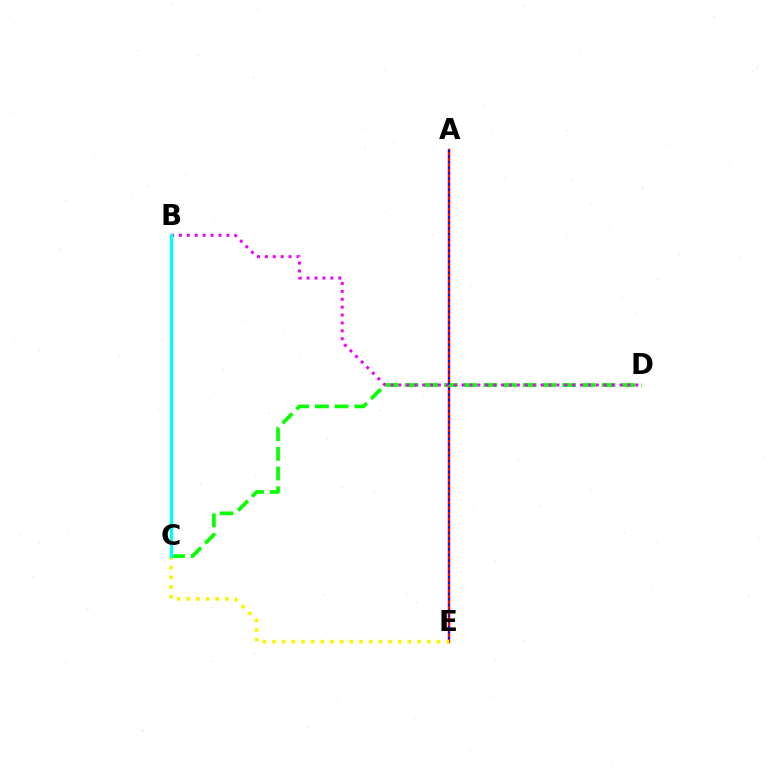{('A', 'E'): [{'color': '#ff0000', 'line_style': 'solid', 'thickness': 1.76}, {'color': '#0010ff', 'line_style': 'dotted', 'thickness': 1.5}], ('C', 'D'): [{'color': '#08ff00', 'line_style': 'dashed', 'thickness': 2.68}], ('B', 'D'): [{'color': '#ee00ff', 'line_style': 'dotted', 'thickness': 2.15}], ('C', 'E'): [{'color': '#fcf500', 'line_style': 'dotted', 'thickness': 2.63}], ('B', 'C'): [{'color': '#00fff6', 'line_style': 'solid', 'thickness': 2.4}]}